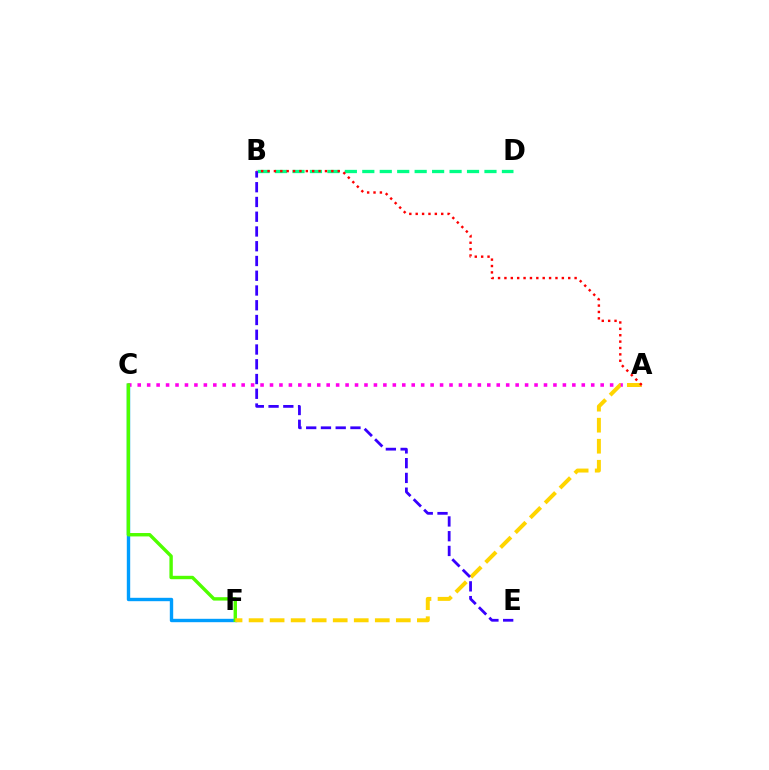{('C', 'F'): [{'color': '#009eff', 'line_style': 'solid', 'thickness': 2.43}, {'color': '#4fff00', 'line_style': 'solid', 'thickness': 2.45}], ('A', 'C'): [{'color': '#ff00ed', 'line_style': 'dotted', 'thickness': 2.57}], ('B', 'D'): [{'color': '#00ff86', 'line_style': 'dashed', 'thickness': 2.37}], ('A', 'F'): [{'color': '#ffd500', 'line_style': 'dashed', 'thickness': 2.86}], ('B', 'E'): [{'color': '#3700ff', 'line_style': 'dashed', 'thickness': 2.0}], ('A', 'B'): [{'color': '#ff0000', 'line_style': 'dotted', 'thickness': 1.73}]}